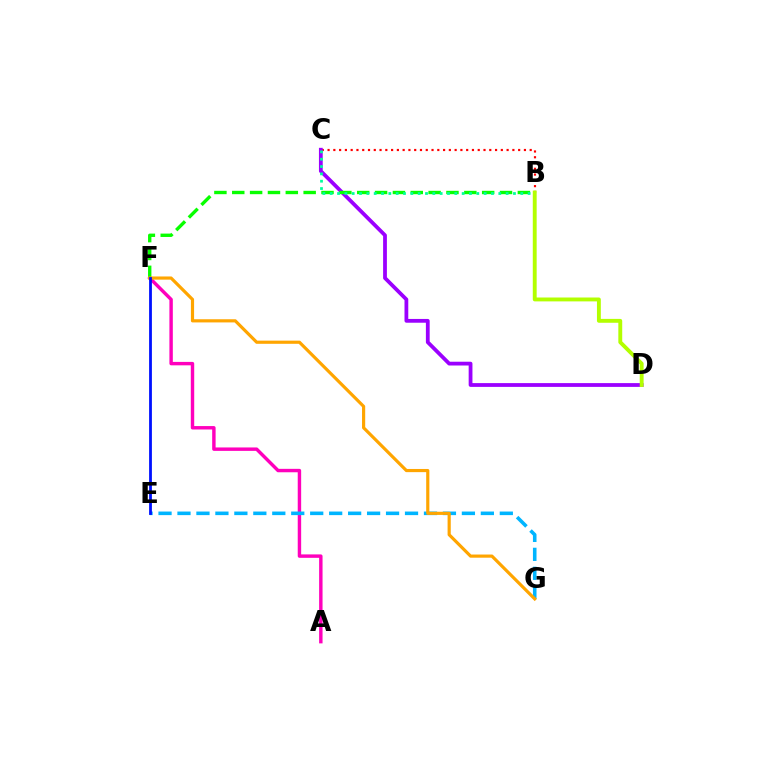{('A', 'F'): [{'color': '#ff00bd', 'line_style': 'solid', 'thickness': 2.47}], ('B', 'C'): [{'color': '#ff0000', 'line_style': 'dotted', 'thickness': 1.57}, {'color': '#00ff9d', 'line_style': 'dotted', 'thickness': 1.99}], ('C', 'D'): [{'color': '#9b00ff', 'line_style': 'solid', 'thickness': 2.72}], ('E', 'G'): [{'color': '#00b5ff', 'line_style': 'dashed', 'thickness': 2.58}], ('B', 'F'): [{'color': '#08ff00', 'line_style': 'dashed', 'thickness': 2.43}], ('F', 'G'): [{'color': '#ffa500', 'line_style': 'solid', 'thickness': 2.28}], ('E', 'F'): [{'color': '#0010ff', 'line_style': 'solid', 'thickness': 2.02}], ('B', 'D'): [{'color': '#b3ff00', 'line_style': 'solid', 'thickness': 2.79}]}